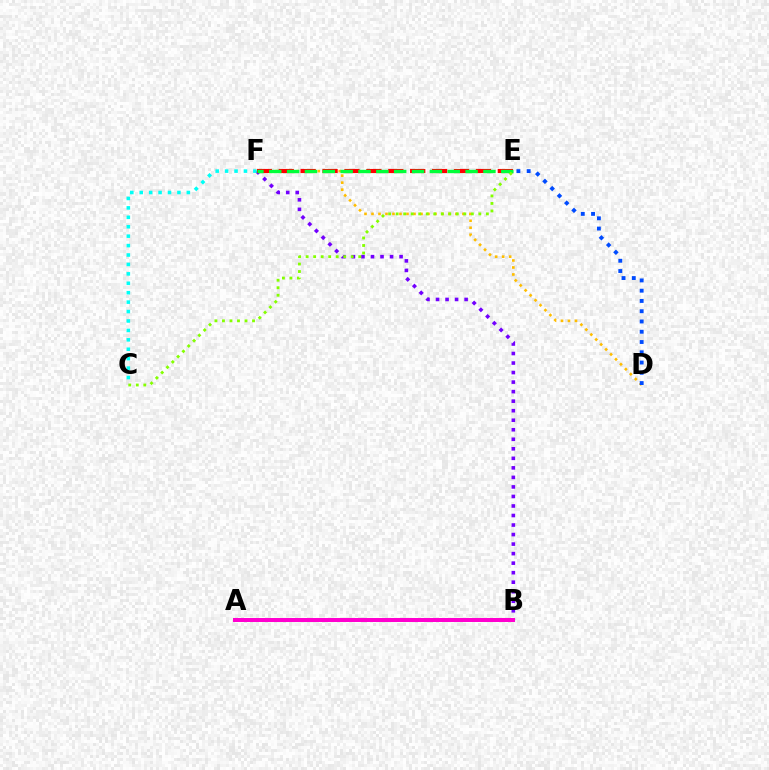{('D', 'F'): [{'color': '#ffbd00', 'line_style': 'dotted', 'thickness': 1.9}], ('B', 'F'): [{'color': '#7200ff', 'line_style': 'dotted', 'thickness': 2.59}], ('E', 'F'): [{'color': '#ff0000', 'line_style': 'dashed', 'thickness': 2.98}, {'color': '#00ff39', 'line_style': 'dashed', 'thickness': 2.42}], ('A', 'B'): [{'color': '#ff00cf', 'line_style': 'solid', 'thickness': 2.88}], ('D', 'E'): [{'color': '#004bff', 'line_style': 'dotted', 'thickness': 2.79}], ('C', 'F'): [{'color': '#00fff6', 'line_style': 'dotted', 'thickness': 2.56}], ('C', 'E'): [{'color': '#84ff00', 'line_style': 'dotted', 'thickness': 2.04}]}